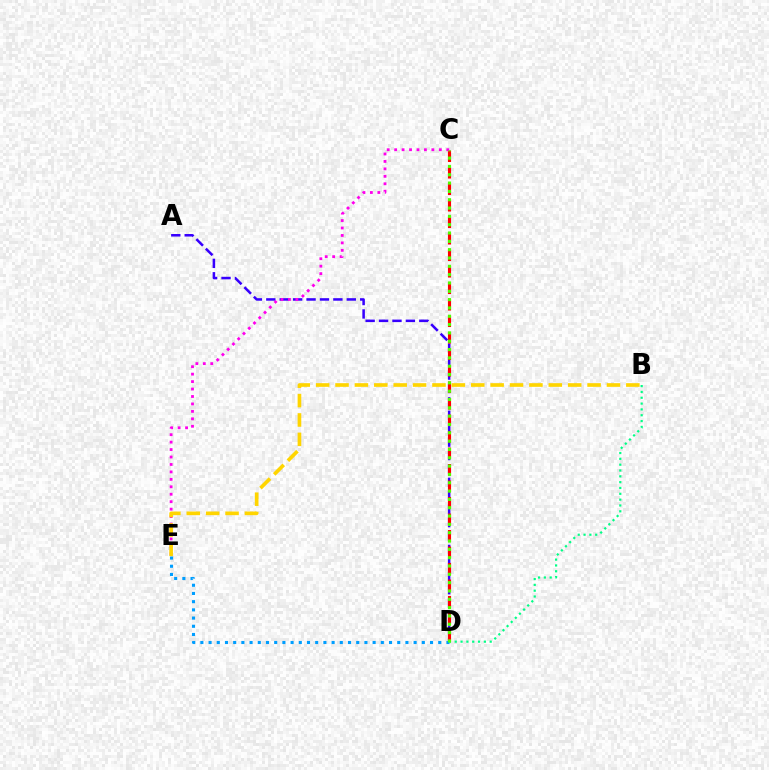{('A', 'D'): [{'color': '#3700ff', 'line_style': 'dashed', 'thickness': 1.82}], ('D', 'E'): [{'color': '#009eff', 'line_style': 'dotted', 'thickness': 2.23}], ('C', 'D'): [{'color': '#ff0000', 'line_style': 'dashed', 'thickness': 2.24}, {'color': '#4fff00', 'line_style': 'dotted', 'thickness': 2.26}], ('B', 'D'): [{'color': '#00ff86', 'line_style': 'dotted', 'thickness': 1.58}], ('C', 'E'): [{'color': '#ff00ed', 'line_style': 'dotted', 'thickness': 2.02}], ('B', 'E'): [{'color': '#ffd500', 'line_style': 'dashed', 'thickness': 2.63}]}